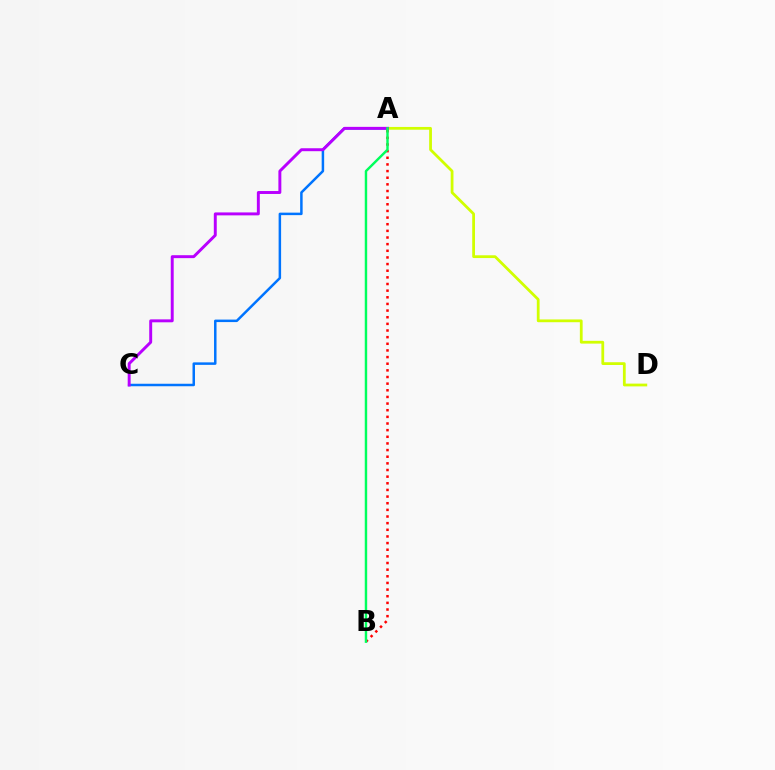{('A', 'D'): [{'color': '#d1ff00', 'line_style': 'solid', 'thickness': 2.0}], ('A', 'C'): [{'color': '#0074ff', 'line_style': 'solid', 'thickness': 1.79}, {'color': '#b900ff', 'line_style': 'solid', 'thickness': 2.12}], ('A', 'B'): [{'color': '#ff0000', 'line_style': 'dotted', 'thickness': 1.8}, {'color': '#00ff5c', 'line_style': 'solid', 'thickness': 1.75}]}